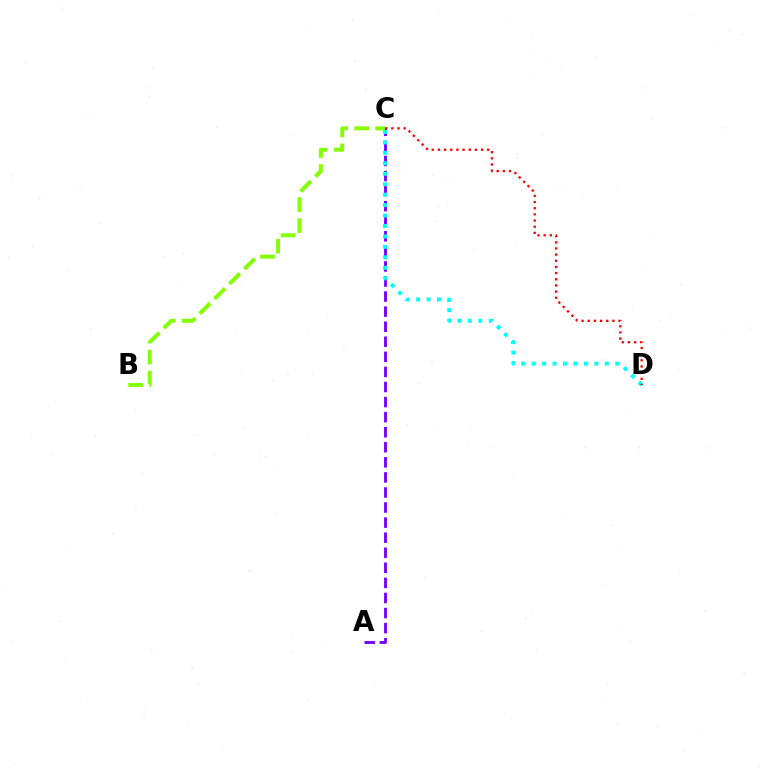{('A', 'C'): [{'color': '#7200ff', 'line_style': 'dashed', 'thickness': 2.05}], ('C', 'D'): [{'color': '#00fff6', 'line_style': 'dotted', 'thickness': 2.84}, {'color': '#ff0000', 'line_style': 'dotted', 'thickness': 1.67}], ('B', 'C'): [{'color': '#84ff00', 'line_style': 'dashed', 'thickness': 2.85}]}